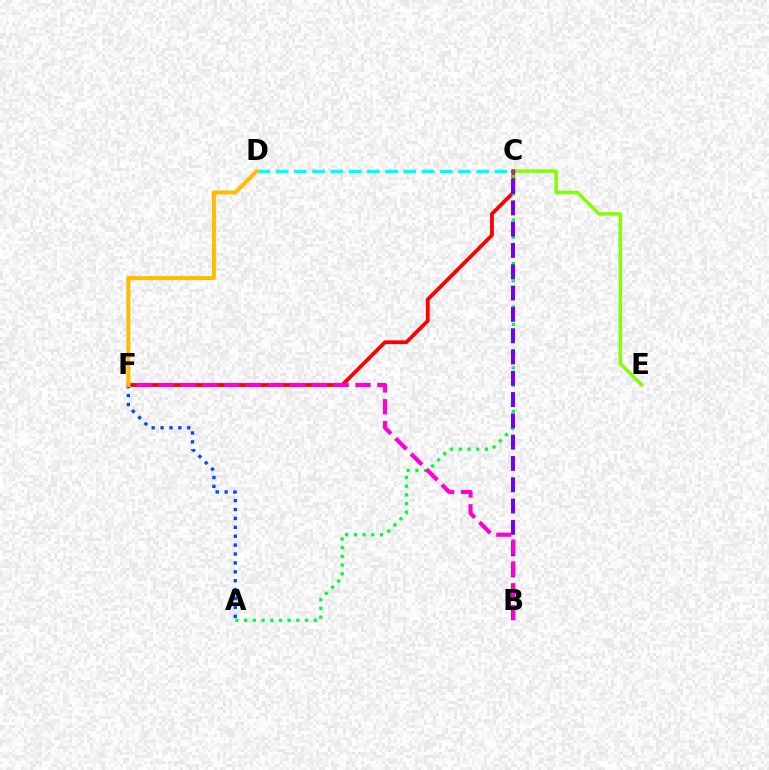{('A', 'F'): [{'color': '#004bff', 'line_style': 'dotted', 'thickness': 2.42}], ('C', 'E'): [{'color': '#84ff00', 'line_style': 'solid', 'thickness': 2.49}], ('C', 'F'): [{'color': '#ff0000', 'line_style': 'solid', 'thickness': 2.73}], ('A', 'C'): [{'color': '#00ff39', 'line_style': 'dotted', 'thickness': 2.36}], ('B', 'C'): [{'color': '#7200ff', 'line_style': 'dashed', 'thickness': 2.89}], ('B', 'F'): [{'color': '#ff00cf', 'line_style': 'dashed', 'thickness': 2.97}], ('C', 'D'): [{'color': '#00fff6', 'line_style': 'dashed', 'thickness': 2.48}], ('D', 'F'): [{'color': '#ffbd00', 'line_style': 'solid', 'thickness': 2.87}]}